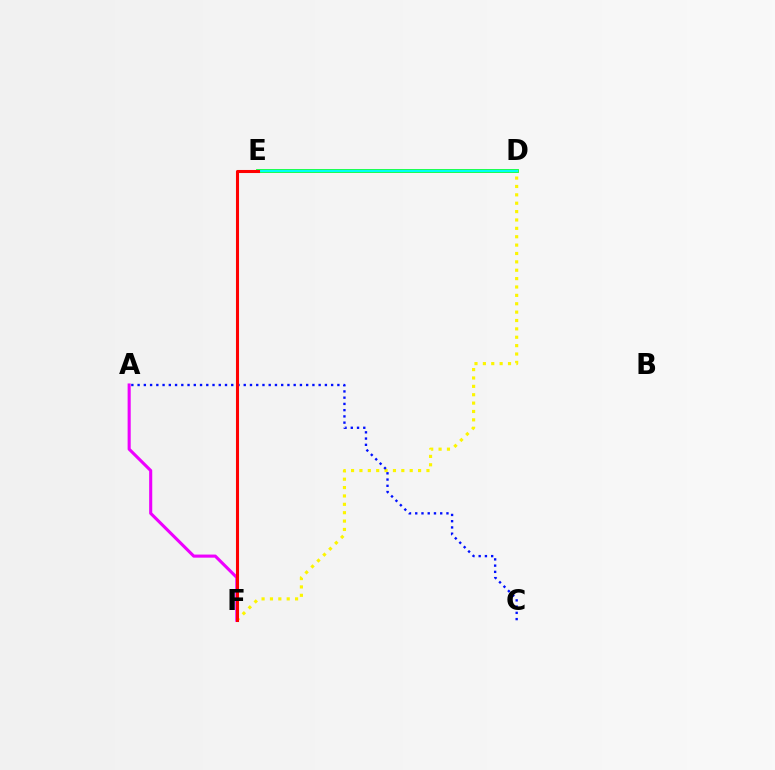{('D', 'E'): [{'color': '#08ff00', 'line_style': 'solid', 'thickness': 2.68}, {'color': '#00fff6', 'line_style': 'solid', 'thickness': 1.79}], ('D', 'F'): [{'color': '#fcf500', 'line_style': 'dotted', 'thickness': 2.28}], ('A', 'F'): [{'color': '#ee00ff', 'line_style': 'solid', 'thickness': 2.23}], ('A', 'C'): [{'color': '#0010ff', 'line_style': 'dotted', 'thickness': 1.7}], ('E', 'F'): [{'color': '#ff0000', 'line_style': 'solid', 'thickness': 2.21}]}